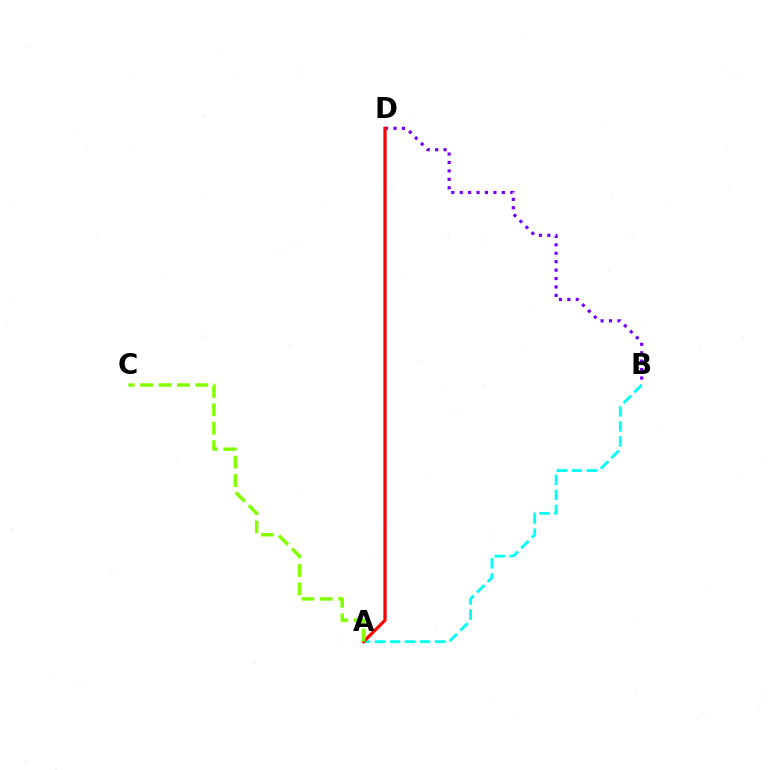{('B', 'D'): [{'color': '#7200ff', 'line_style': 'dotted', 'thickness': 2.29}], ('A', 'B'): [{'color': '#00fff6', 'line_style': 'dashed', 'thickness': 2.04}], ('A', 'D'): [{'color': '#ff0000', 'line_style': 'solid', 'thickness': 2.33}], ('A', 'C'): [{'color': '#84ff00', 'line_style': 'dashed', 'thickness': 2.5}]}